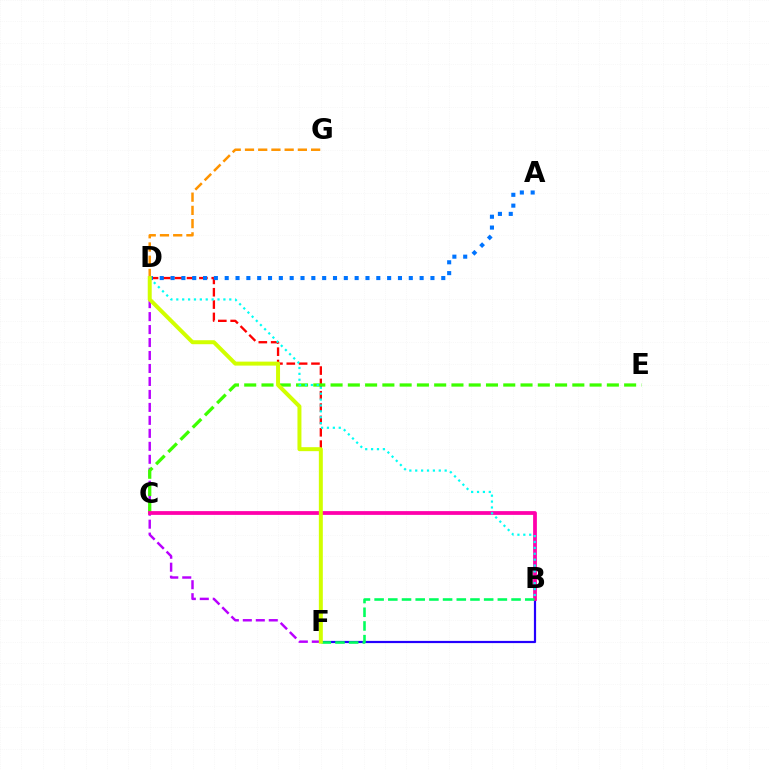{('B', 'F'): [{'color': '#2500ff', 'line_style': 'solid', 'thickness': 1.58}, {'color': '#00ff5c', 'line_style': 'dashed', 'thickness': 1.86}], ('D', 'F'): [{'color': '#b900ff', 'line_style': 'dashed', 'thickness': 1.76}, {'color': '#ff0000', 'line_style': 'dashed', 'thickness': 1.68}, {'color': '#d1ff00', 'line_style': 'solid', 'thickness': 2.86}], ('D', 'G'): [{'color': '#ff9400', 'line_style': 'dashed', 'thickness': 1.8}], ('C', 'E'): [{'color': '#3dff00', 'line_style': 'dashed', 'thickness': 2.35}], ('B', 'C'): [{'color': '#ff00ac', 'line_style': 'solid', 'thickness': 2.71}], ('A', 'D'): [{'color': '#0074ff', 'line_style': 'dotted', 'thickness': 2.94}], ('B', 'D'): [{'color': '#00fff6', 'line_style': 'dotted', 'thickness': 1.6}]}